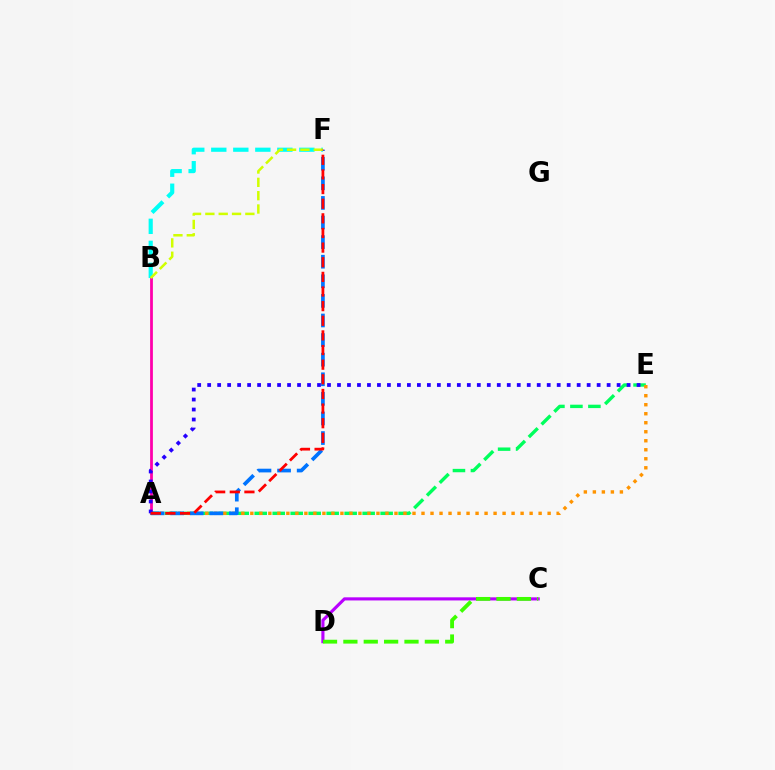{('A', 'B'): [{'color': '#ff00ac', 'line_style': 'solid', 'thickness': 2.0}], ('A', 'E'): [{'color': '#00ff5c', 'line_style': 'dashed', 'thickness': 2.44}, {'color': '#ff9400', 'line_style': 'dotted', 'thickness': 2.45}, {'color': '#2500ff', 'line_style': 'dotted', 'thickness': 2.71}], ('C', 'D'): [{'color': '#b900ff', 'line_style': 'solid', 'thickness': 2.25}, {'color': '#3dff00', 'line_style': 'dashed', 'thickness': 2.77}], ('A', 'F'): [{'color': '#0074ff', 'line_style': 'dashed', 'thickness': 2.66}, {'color': '#ff0000', 'line_style': 'dashed', 'thickness': 1.99}], ('B', 'F'): [{'color': '#00fff6', 'line_style': 'dashed', 'thickness': 2.99}, {'color': '#d1ff00', 'line_style': 'dashed', 'thickness': 1.81}]}